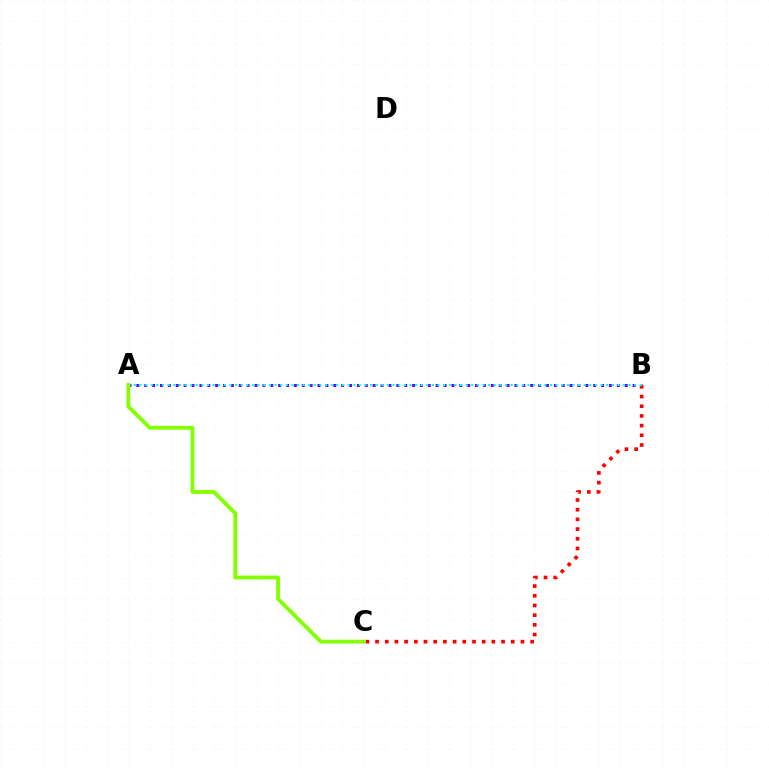{('A', 'B'): [{'color': '#7200ff', 'line_style': 'dotted', 'thickness': 2.14}, {'color': '#00fff6', 'line_style': 'dotted', 'thickness': 1.53}], ('B', 'C'): [{'color': '#ff0000', 'line_style': 'dotted', 'thickness': 2.63}], ('A', 'C'): [{'color': '#84ff00', 'line_style': 'solid', 'thickness': 2.76}]}